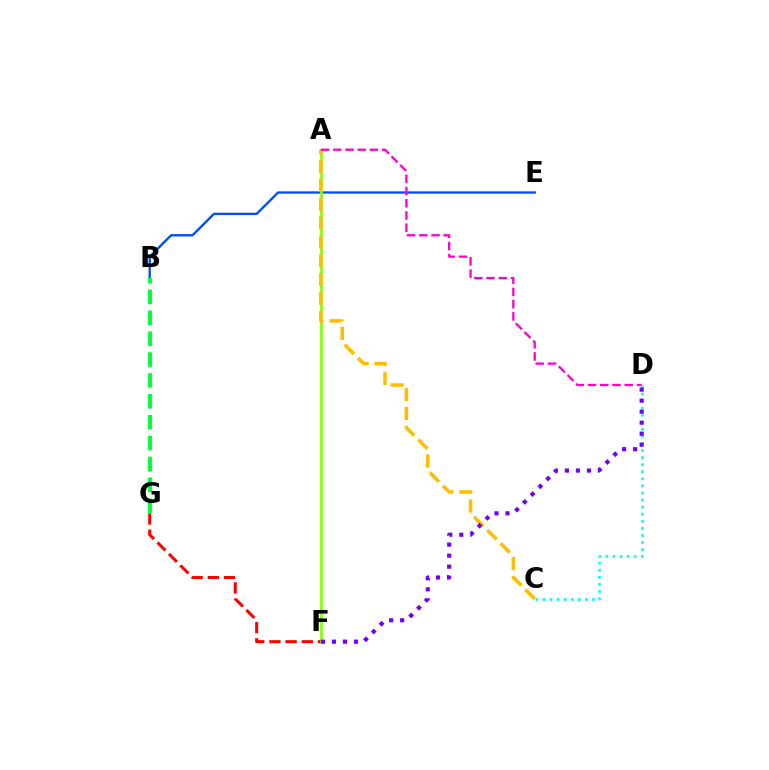{('C', 'D'): [{'color': '#00fff6', 'line_style': 'dotted', 'thickness': 1.92}], ('F', 'G'): [{'color': '#ff0000', 'line_style': 'dashed', 'thickness': 2.2}], ('B', 'E'): [{'color': '#004bff', 'line_style': 'solid', 'thickness': 1.68}], ('B', 'G'): [{'color': '#00ff39', 'line_style': 'dashed', 'thickness': 2.84}], ('A', 'F'): [{'color': '#84ff00', 'line_style': 'solid', 'thickness': 1.94}], ('A', 'C'): [{'color': '#ffbd00', 'line_style': 'dashed', 'thickness': 2.56}], ('A', 'D'): [{'color': '#ff00cf', 'line_style': 'dashed', 'thickness': 1.66}], ('D', 'F'): [{'color': '#7200ff', 'line_style': 'dotted', 'thickness': 2.99}]}